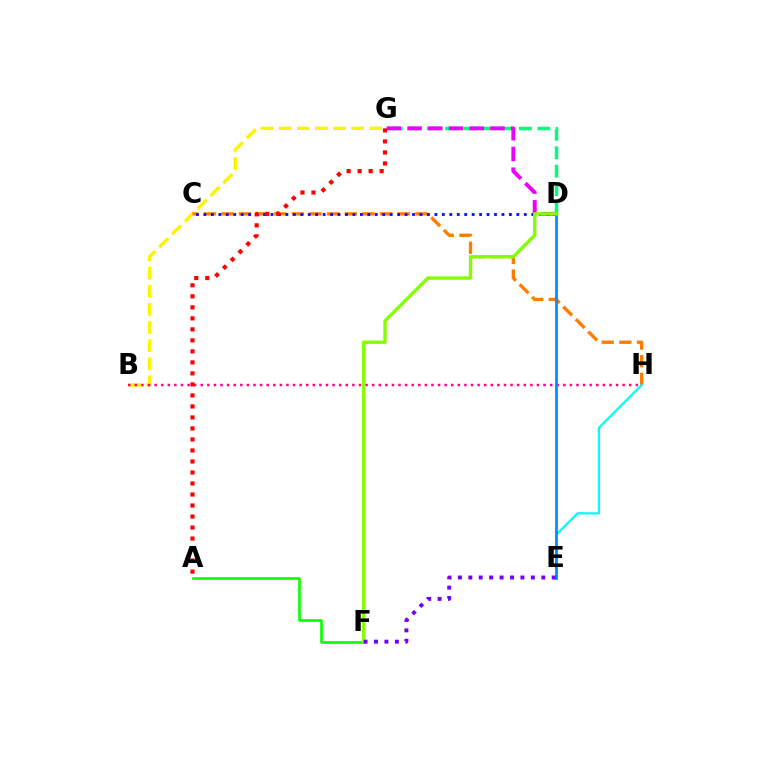{('D', 'G'): [{'color': '#00ff74', 'line_style': 'dashed', 'thickness': 2.51}, {'color': '#ee00ff', 'line_style': 'dashed', 'thickness': 2.82}], ('A', 'F'): [{'color': '#08ff00', 'line_style': 'solid', 'thickness': 1.9}], ('B', 'G'): [{'color': '#fcf500', 'line_style': 'dashed', 'thickness': 2.46}], ('C', 'H'): [{'color': '#ff7c00', 'line_style': 'dashed', 'thickness': 2.4}], ('C', 'D'): [{'color': '#0010ff', 'line_style': 'dotted', 'thickness': 2.02}], ('B', 'H'): [{'color': '#ff0094', 'line_style': 'dotted', 'thickness': 1.79}], ('E', 'H'): [{'color': '#00fff6', 'line_style': 'solid', 'thickness': 1.62}], ('D', 'E'): [{'color': '#008cff', 'line_style': 'solid', 'thickness': 1.97}], ('A', 'G'): [{'color': '#ff0000', 'line_style': 'dotted', 'thickness': 2.99}], ('D', 'F'): [{'color': '#84ff00', 'line_style': 'solid', 'thickness': 2.42}], ('E', 'F'): [{'color': '#7200ff', 'line_style': 'dotted', 'thickness': 2.83}]}